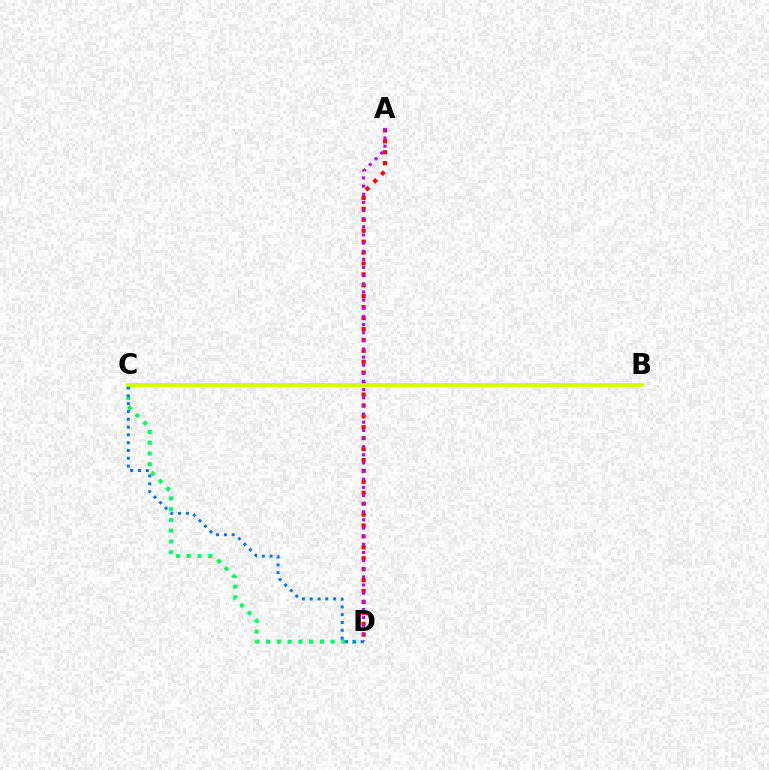{('A', 'D'): [{'color': '#ff0000', 'line_style': 'dotted', 'thickness': 2.97}, {'color': '#b900ff', 'line_style': 'dotted', 'thickness': 2.21}], ('C', 'D'): [{'color': '#00ff5c', 'line_style': 'dotted', 'thickness': 2.92}, {'color': '#0074ff', 'line_style': 'dotted', 'thickness': 2.12}], ('B', 'C'): [{'color': '#d1ff00', 'line_style': 'solid', 'thickness': 2.66}]}